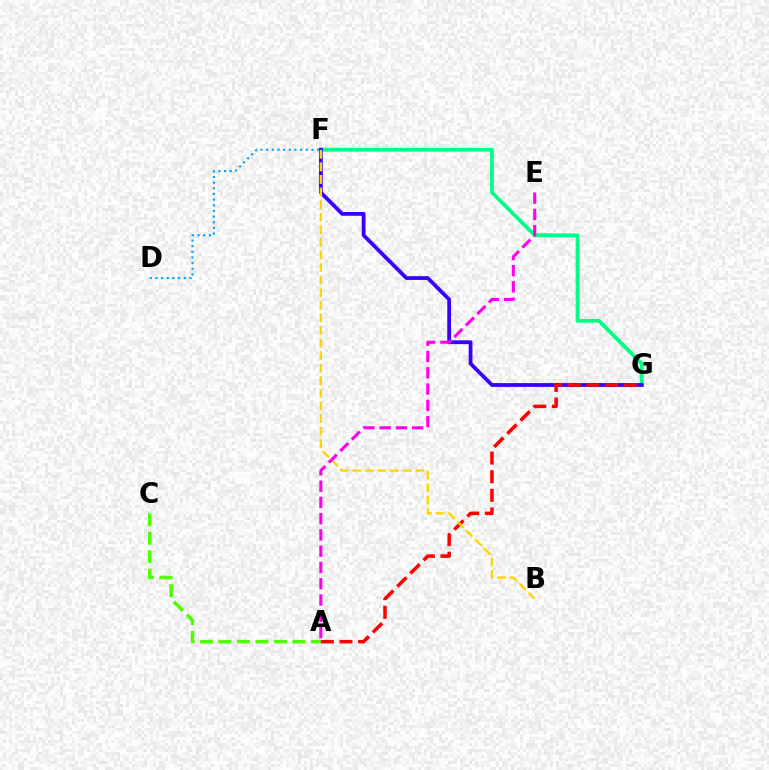{('D', 'F'): [{'color': '#009eff', 'line_style': 'dotted', 'thickness': 1.54}], ('F', 'G'): [{'color': '#00ff86', 'line_style': 'solid', 'thickness': 2.71}, {'color': '#3700ff', 'line_style': 'solid', 'thickness': 2.73}], ('A', 'C'): [{'color': '#4fff00', 'line_style': 'dashed', 'thickness': 2.51}], ('A', 'G'): [{'color': '#ff0000', 'line_style': 'dashed', 'thickness': 2.53}], ('B', 'F'): [{'color': '#ffd500', 'line_style': 'dashed', 'thickness': 1.71}], ('A', 'E'): [{'color': '#ff00ed', 'line_style': 'dashed', 'thickness': 2.21}]}